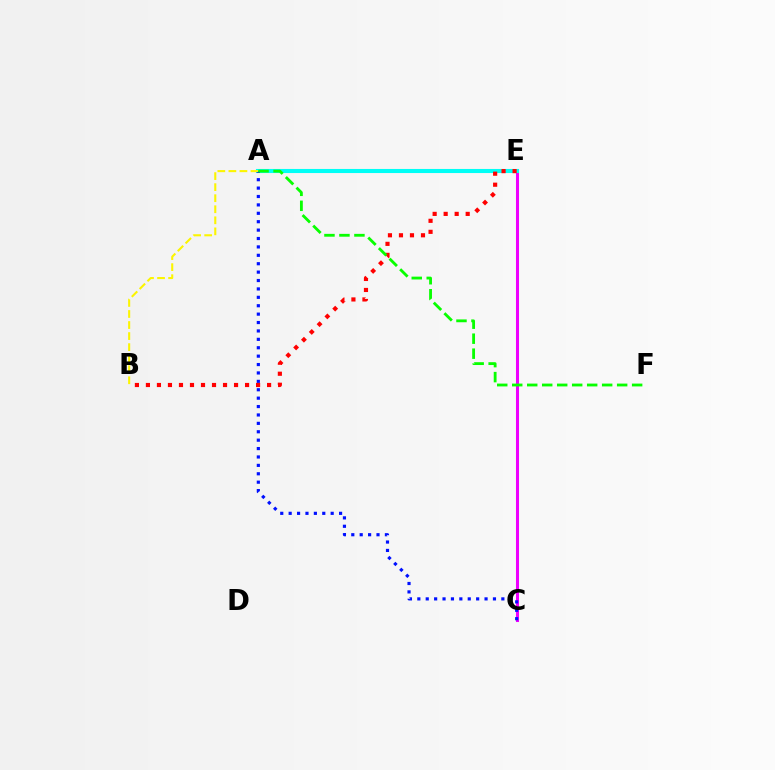{('C', 'E'): [{'color': '#ee00ff', 'line_style': 'solid', 'thickness': 2.19}], ('A', 'E'): [{'color': '#00fff6', 'line_style': 'solid', 'thickness': 2.94}], ('A', 'C'): [{'color': '#0010ff', 'line_style': 'dotted', 'thickness': 2.28}], ('B', 'E'): [{'color': '#ff0000', 'line_style': 'dotted', 'thickness': 2.99}], ('A', 'B'): [{'color': '#fcf500', 'line_style': 'dashed', 'thickness': 1.5}], ('A', 'F'): [{'color': '#08ff00', 'line_style': 'dashed', 'thickness': 2.04}]}